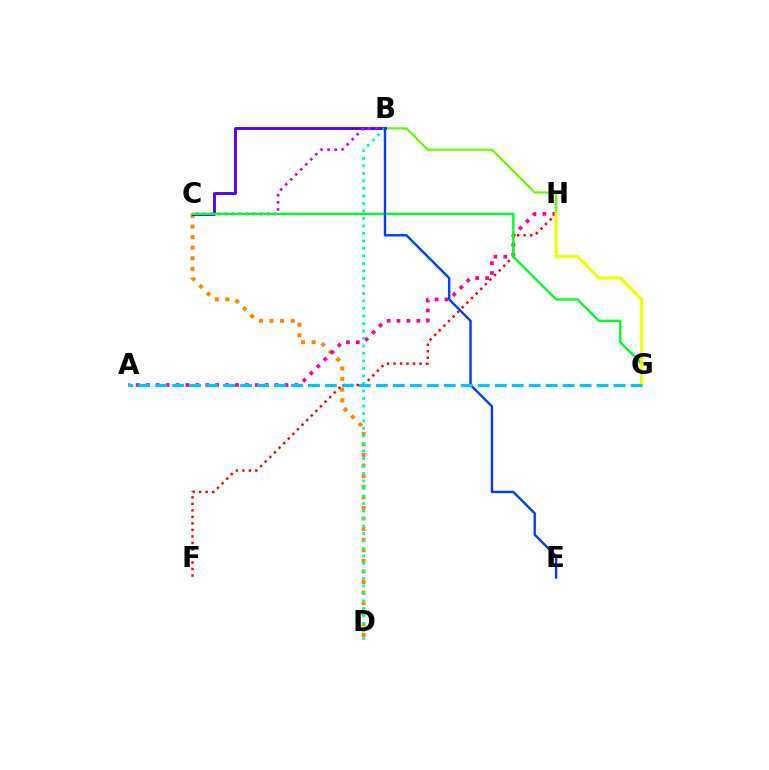{('C', 'D'): [{'color': '#ff8800', 'line_style': 'dotted', 'thickness': 2.88}], ('A', 'H'): [{'color': '#ff00a0', 'line_style': 'dotted', 'thickness': 2.69}], ('F', 'H'): [{'color': '#ff0000', 'line_style': 'dotted', 'thickness': 1.77}], ('B', 'H'): [{'color': '#66ff00', 'line_style': 'solid', 'thickness': 1.6}], ('B', 'C'): [{'color': '#4f00ff', 'line_style': 'solid', 'thickness': 2.07}, {'color': '#d600ff', 'line_style': 'dotted', 'thickness': 1.93}], ('C', 'G'): [{'color': '#00ff27', 'line_style': 'solid', 'thickness': 1.71}], ('B', 'D'): [{'color': '#00ffaf', 'line_style': 'dotted', 'thickness': 2.04}], ('B', 'E'): [{'color': '#003fff', 'line_style': 'solid', 'thickness': 1.73}], ('G', 'H'): [{'color': '#eeff00', 'line_style': 'solid', 'thickness': 2.21}], ('A', 'G'): [{'color': '#00c7ff', 'line_style': 'dashed', 'thickness': 2.31}]}